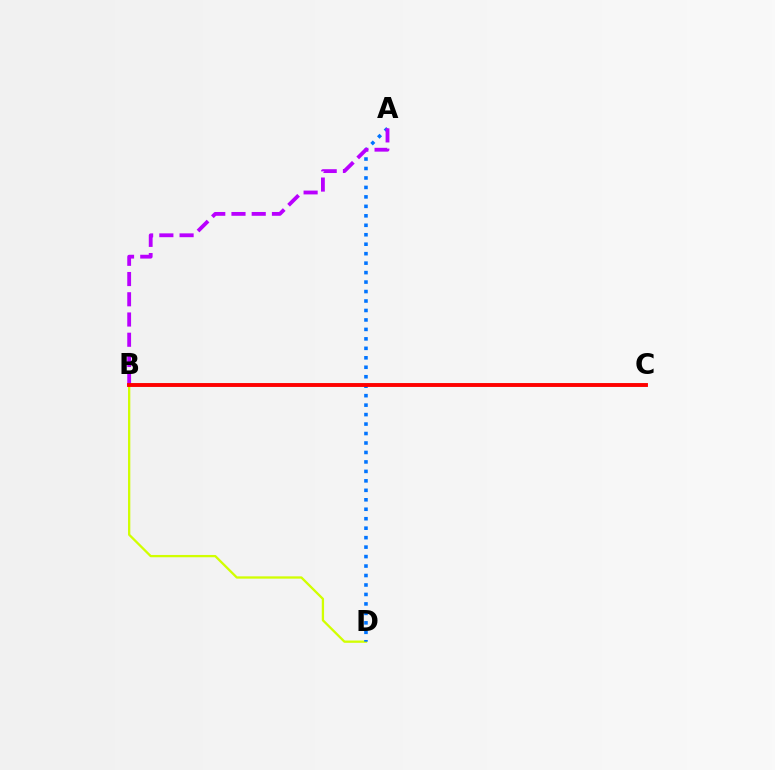{('B', 'D'): [{'color': '#d1ff00', 'line_style': 'solid', 'thickness': 1.65}], ('B', 'C'): [{'color': '#00ff5c', 'line_style': 'solid', 'thickness': 1.67}, {'color': '#ff0000', 'line_style': 'solid', 'thickness': 2.79}], ('A', 'D'): [{'color': '#0074ff', 'line_style': 'dotted', 'thickness': 2.57}], ('A', 'B'): [{'color': '#b900ff', 'line_style': 'dashed', 'thickness': 2.75}]}